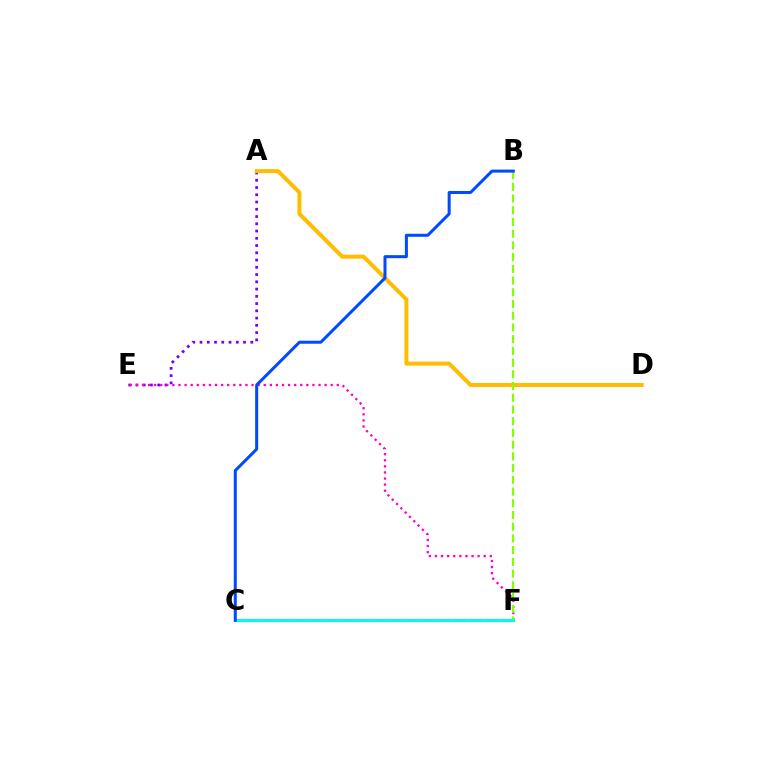{('A', 'E'): [{'color': '#7200ff', 'line_style': 'dotted', 'thickness': 1.97}], ('A', 'D'): [{'color': '#ffbd00', 'line_style': 'solid', 'thickness': 2.86}], ('C', 'F'): [{'color': '#ff0000', 'line_style': 'dashed', 'thickness': 2.19}, {'color': '#00ff39', 'line_style': 'solid', 'thickness': 2.08}, {'color': '#00fff6', 'line_style': 'solid', 'thickness': 1.82}], ('E', 'F'): [{'color': '#ff00cf', 'line_style': 'dotted', 'thickness': 1.65}], ('B', 'F'): [{'color': '#84ff00', 'line_style': 'dashed', 'thickness': 1.59}], ('B', 'C'): [{'color': '#004bff', 'line_style': 'solid', 'thickness': 2.18}]}